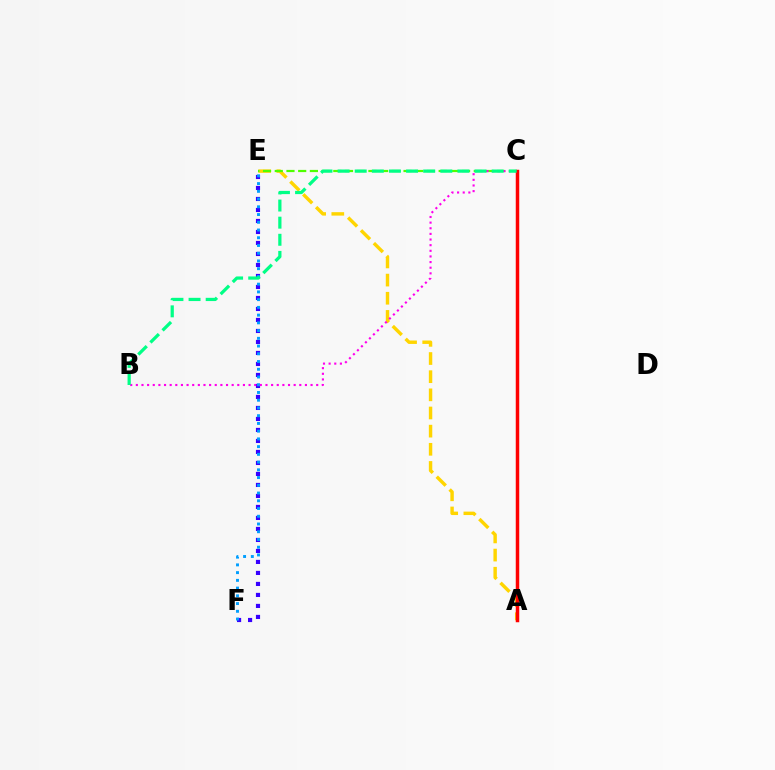{('E', 'F'): [{'color': '#3700ff', 'line_style': 'dotted', 'thickness': 2.99}, {'color': '#009eff', 'line_style': 'dotted', 'thickness': 2.1}], ('A', 'E'): [{'color': '#ffd500', 'line_style': 'dashed', 'thickness': 2.47}], ('C', 'E'): [{'color': '#4fff00', 'line_style': 'dashed', 'thickness': 1.59}], ('B', 'C'): [{'color': '#ff00ed', 'line_style': 'dotted', 'thickness': 1.53}, {'color': '#00ff86', 'line_style': 'dashed', 'thickness': 2.33}], ('A', 'C'): [{'color': '#ff0000', 'line_style': 'solid', 'thickness': 2.51}]}